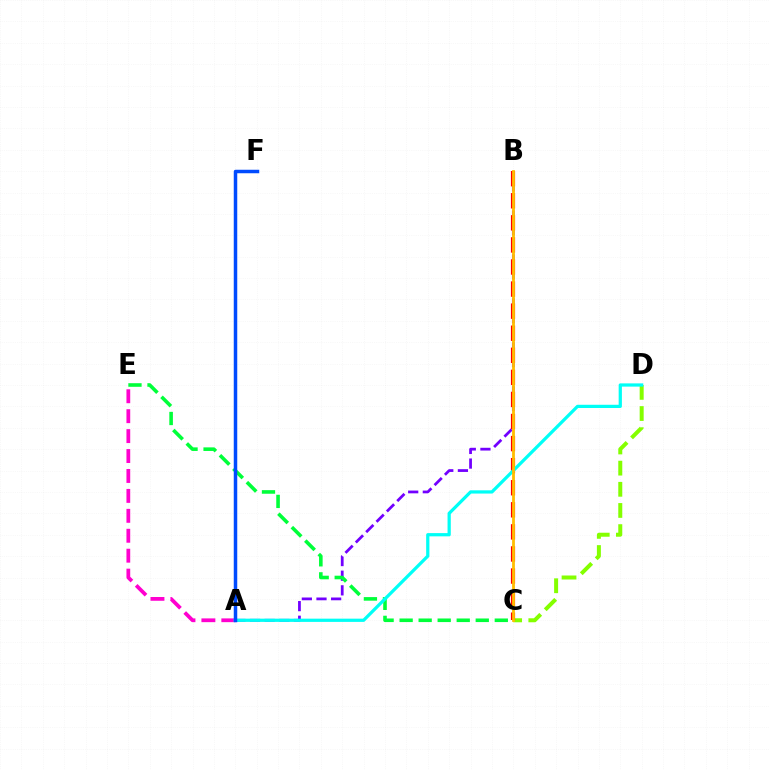{('A', 'E'): [{'color': '#ff00cf', 'line_style': 'dashed', 'thickness': 2.71}], ('A', 'B'): [{'color': '#7200ff', 'line_style': 'dashed', 'thickness': 1.99}], ('C', 'D'): [{'color': '#84ff00', 'line_style': 'dashed', 'thickness': 2.87}], ('B', 'C'): [{'color': '#ff0000', 'line_style': 'dashed', 'thickness': 3.0}, {'color': '#ffbd00', 'line_style': 'solid', 'thickness': 2.01}], ('C', 'E'): [{'color': '#00ff39', 'line_style': 'dashed', 'thickness': 2.59}], ('A', 'D'): [{'color': '#00fff6', 'line_style': 'solid', 'thickness': 2.33}], ('A', 'F'): [{'color': '#004bff', 'line_style': 'solid', 'thickness': 2.51}]}